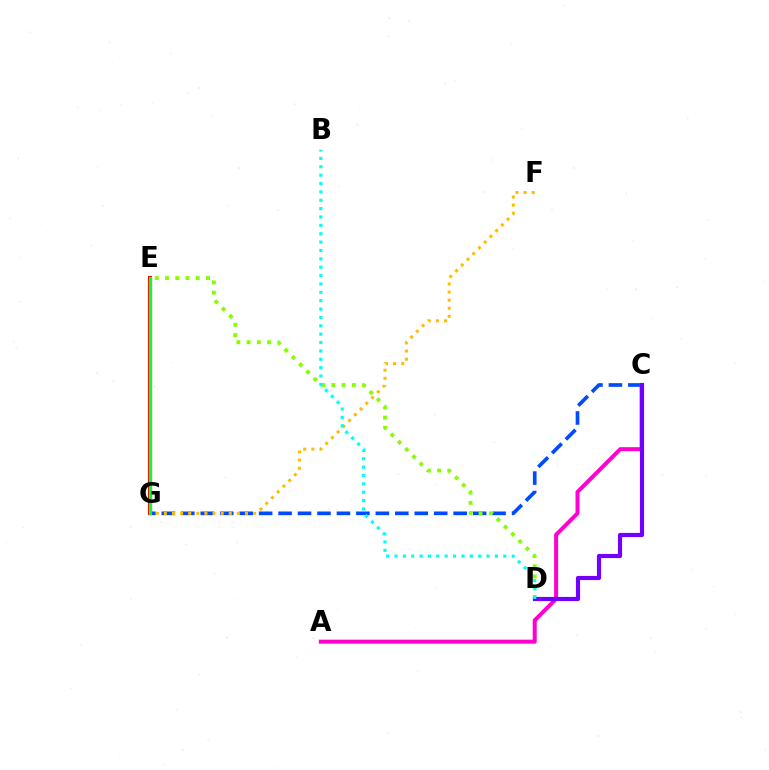{('C', 'G'): [{'color': '#004bff', 'line_style': 'dashed', 'thickness': 2.64}], ('A', 'C'): [{'color': '#ff00cf', 'line_style': 'solid', 'thickness': 2.87}], ('E', 'G'): [{'color': '#ff0000', 'line_style': 'solid', 'thickness': 2.99}, {'color': '#00ff39', 'line_style': 'solid', 'thickness': 2.3}], ('F', 'G'): [{'color': '#ffbd00', 'line_style': 'dotted', 'thickness': 2.2}], ('D', 'E'): [{'color': '#84ff00', 'line_style': 'dotted', 'thickness': 2.78}], ('C', 'D'): [{'color': '#7200ff', 'line_style': 'solid', 'thickness': 3.0}], ('B', 'D'): [{'color': '#00fff6', 'line_style': 'dotted', 'thickness': 2.27}]}